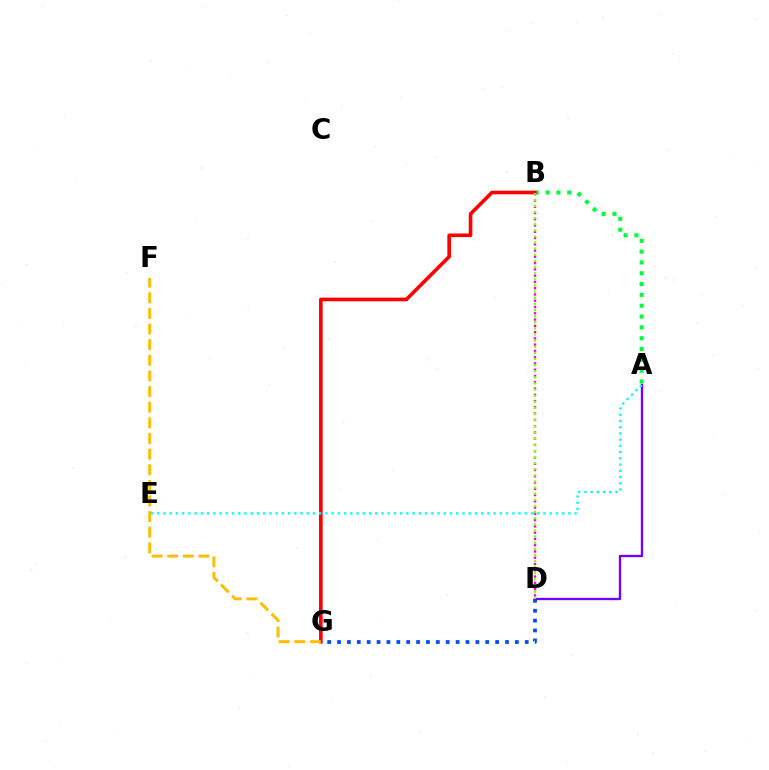{('D', 'G'): [{'color': '#004bff', 'line_style': 'dotted', 'thickness': 2.68}], ('A', 'B'): [{'color': '#00ff39', 'line_style': 'dotted', 'thickness': 2.94}], ('B', 'G'): [{'color': '#ff0000', 'line_style': 'solid', 'thickness': 2.61}], ('A', 'D'): [{'color': '#7200ff', 'line_style': 'solid', 'thickness': 1.68}], ('F', 'G'): [{'color': '#ffbd00', 'line_style': 'dashed', 'thickness': 2.12}], ('A', 'E'): [{'color': '#00fff6', 'line_style': 'dotted', 'thickness': 1.69}], ('B', 'D'): [{'color': '#ff00cf', 'line_style': 'dotted', 'thickness': 1.7}, {'color': '#84ff00', 'line_style': 'dotted', 'thickness': 1.66}]}